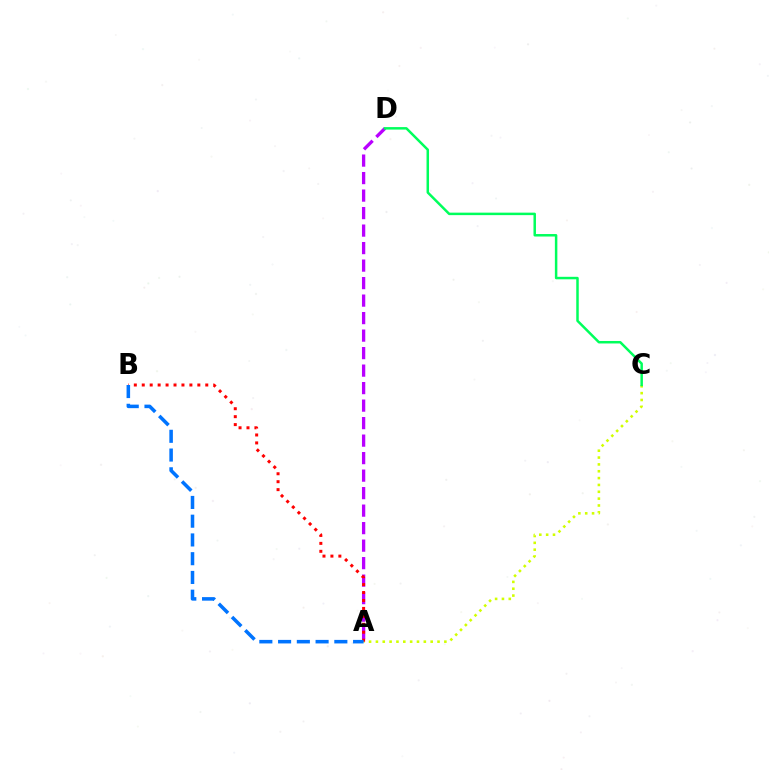{('A', 'D'): [{'color': '#b900ff', 'line_style': 'dashed', 'thickness': 2.38}], ('A', 'C'): [{'color': '#d1ff00', 'line_style': 'dotted', 'thickness': 1.86}], ('C', 'D'): [{'color': '#00ff5c', 'line_style': 'solid', 'thickness': 1.79}], ('A', 'B'): [{'color': '#ff0000', 'line_style': 'dotted', 'thickness': 2.16}, {'color': '#0074ff', 'line_style': 'dashed', 'thickness': 2.55}]}